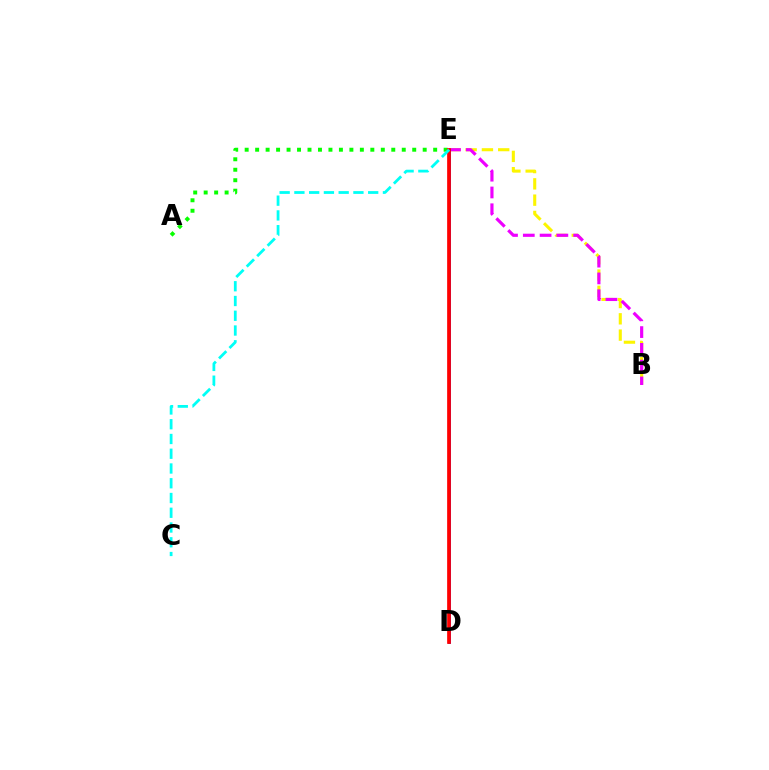{('B', 'E'): [{'color': '#fcf500', 'line_style': 'dashed', 'thickness': 2.21}, {'color': '#ee00ff', 'line_style': 'dashed', 'thickness': 2.28}], ('D', 'E'): [{'color': '#0010ff', 'line_style': 'solid', 'thickness': 1.95}, {'color': '#ff0000', 'line_style': 'solid', 'thickness': 2.67}], ('A', 'E'): [{'color': '#08ff00', 'line_style': 'dotted', 'thickness': 2.85}], ('C', 'E'): [{'color': '#00fff6', 'line_style': 'dashed', 'thickness': 2.0}]}